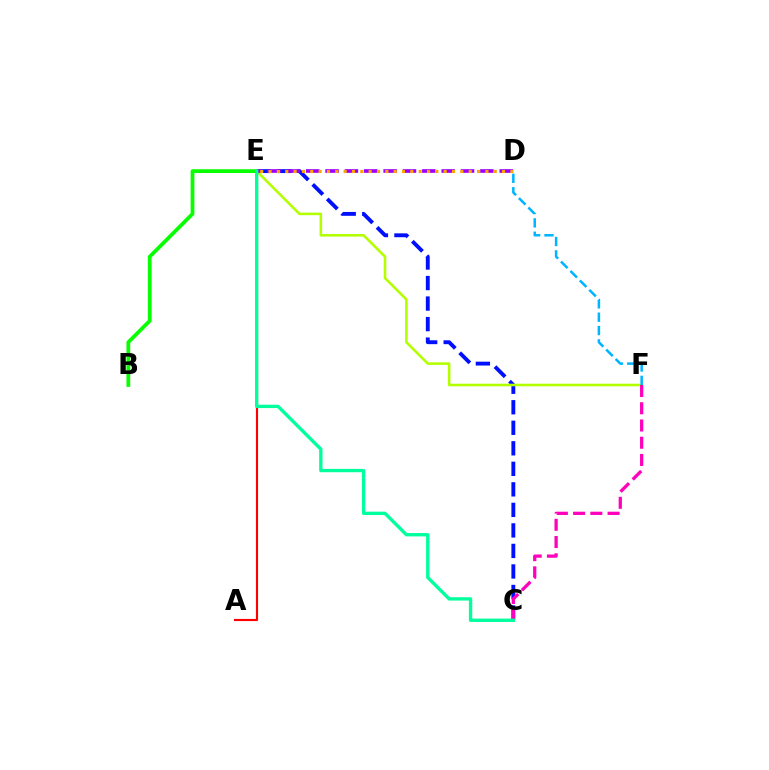{('C', 'E'): [{'color': '#0010ff', 'line_style': 'dashed', 'thickness': 2.79}, {'color': '#00ff9d', 'line_style': 'solid', 'thickness': 2.41}], ('E', 'F'): [{'color': '#b3ff00', 'line_style': 'solid', 'thickness': 1.85}], ('B', 'E'): [{'color': '#08ff00', 'line_style': 'solid', 'thickness': 2.71}], ('C', 'F'): [{'color': '#ff00bd', 'line_style': 'dashed', 'thickness': 2.34}], ('D', 'E'): [{'color': '#9b00ff', 'line_style': 'dashed', 'thickness': 2.63}, {'color': '#ffa500', 'line_style': 'dotted', 'thickness': 2.27}], ('A', 'E'): [{'color': '#ff0000', 'line_style': 'solid', 'thickness': 1.54}], ('D', 'F'): [{'color': '#00b5ff', 'line_style': 'dashed', 'thickness': 1.81}]}